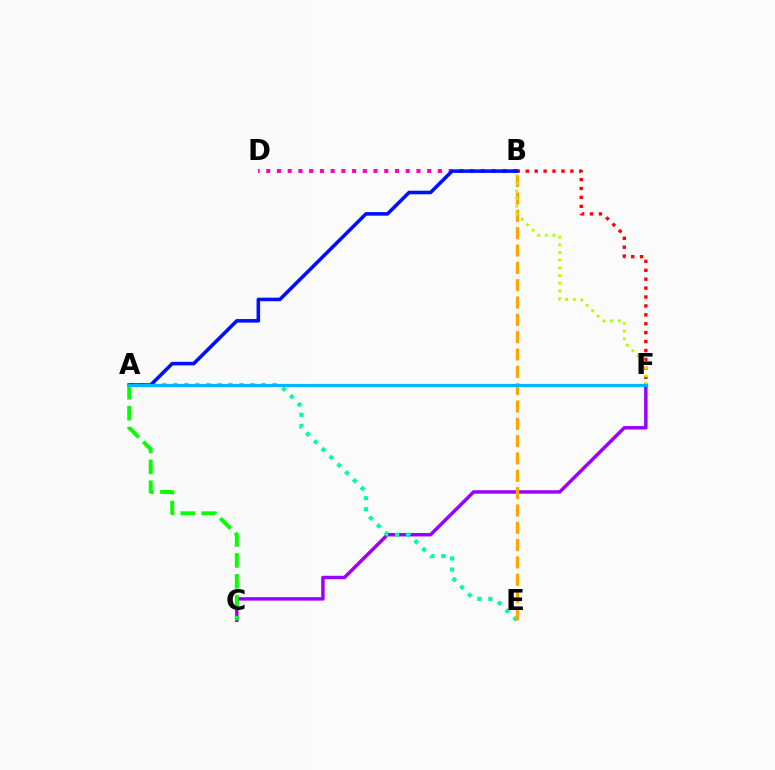{('B', 'F'): [{'color': '#ff0000', 'line_style': 'dotted', 'thickness': 2.42}, {'color': '#b3ff00', 'line_style': 'dotted', 'thickness': 2.09}], ('C', 'F'): [{'color': '#9b00ff', 'line_style': 'solid', 'thickness': 2.49}], ('B', 'D'): [{'color': '#ff00bd', 'line_style': 'dotted', 'thickness': 2.91}], ('A', 'E'): [{'color': '#00ff9d', 'line_style': 'dotted', 'thickness': 2.99}], ('B', 'E'): [{'color': '#ffa500', 'line_style': 'dashed', 'thickness': 2.35}], ('A', 'B'): [{'color': '#0010ff', 'line_style': 'solid', 'thickness': 2.57}], ('A', 'C'): [{'color': '#08ff00', 'line_style': 'dashed', 'thickness': 2.84}], ('A', 'F'): [{'color': '#00b5ff', 'line_style': 'solid', 'thickness': 2.28}]}